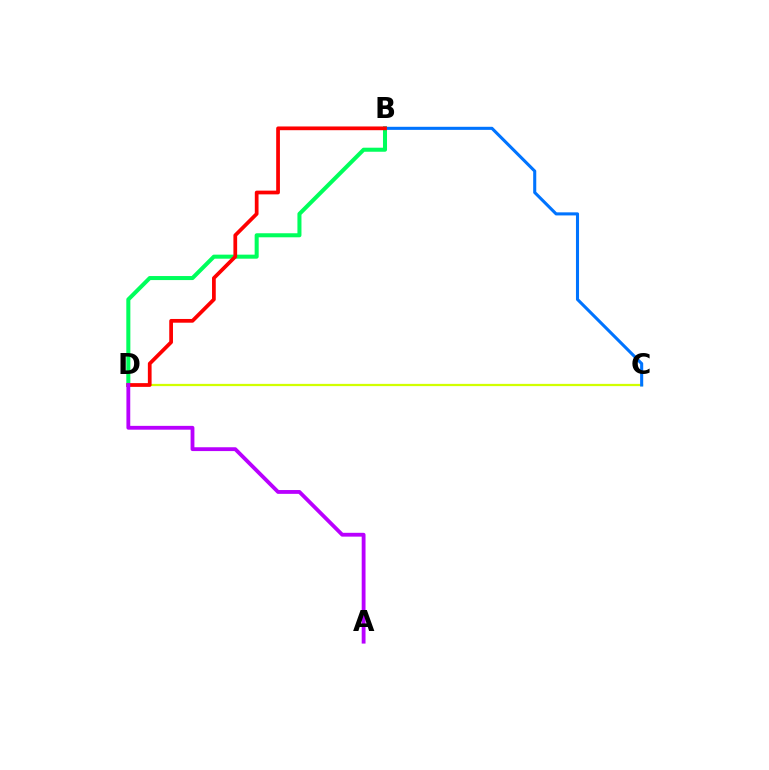{('B', 'D'): [{'color': '#00ff5c', 'line_style': 'solid', 'thickness': 2.91}, {'color': '#ff0000', 'line_style': 'solid', 'thickness': 2.69}], ('C', 'D'): [{'color': '#d1ff00', 'line_style': 'solid', 'thickness': 1.62}], ('B', 'C'): [{'color': '#0074ff', 'line_style': 'solid', 'thickness': 2.22}], ('A', 'D'): [{'color': '#b900ff', 'line_style': 'solid', 'thickness': 2.75}]}